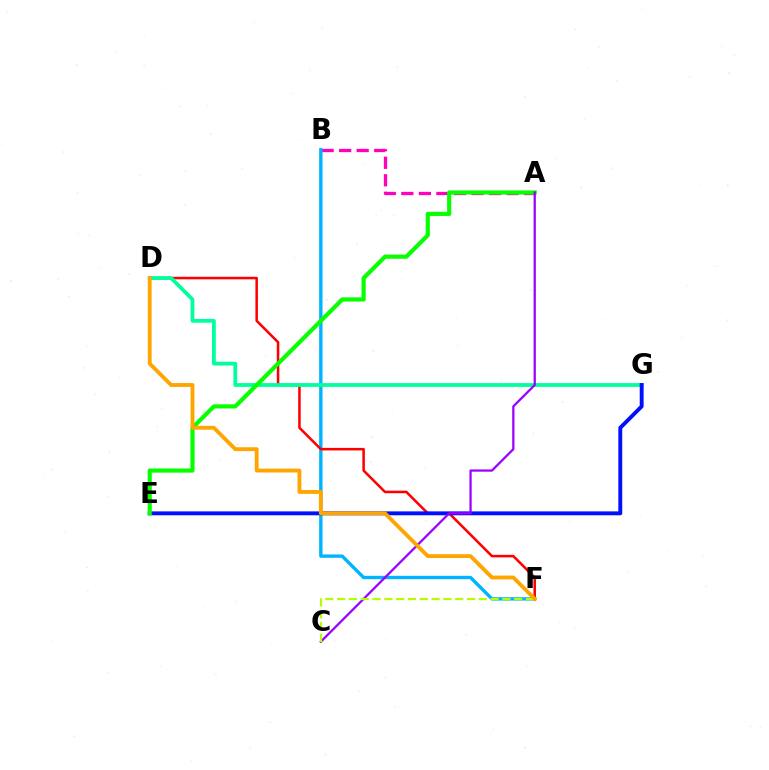{('A', 'B'): [{'color': '#ff00bd', 'line_style': 'dashed', 'thickness': 2.38}], ('B', 'F'): [{'color': '#00b5ff', 'line_style': 'solid', 'thickness': 2.43}], ('D', 'F'): [{'color': '#ff0000', 'line_style': 'solid', 'thickness': 1.83}, {'color': '#ffa500', 'line_style': 'solid', 'thickness': 2.77}], ('D', 'G'): [{'color': '#00ff9d', 'line_style': 'solid', 'thickness': 2.72}], ('E', 'G'): [{'color': '#0010ff', 'line_style': 'solid', 'thickness': 2.81}], ('A', 'E'): [{'color': '#08ff00', 'line_style': 'solid', 'thickness': 2.99}], ('A', 'C'): [{'color': '#9b00ff', 'line_style': 'solid', 'thickness': 1.62}], ('C', 'F'): [{'color': '#b3ff00', 'line_style': 'dashed', 'thickness': 1.6}]}